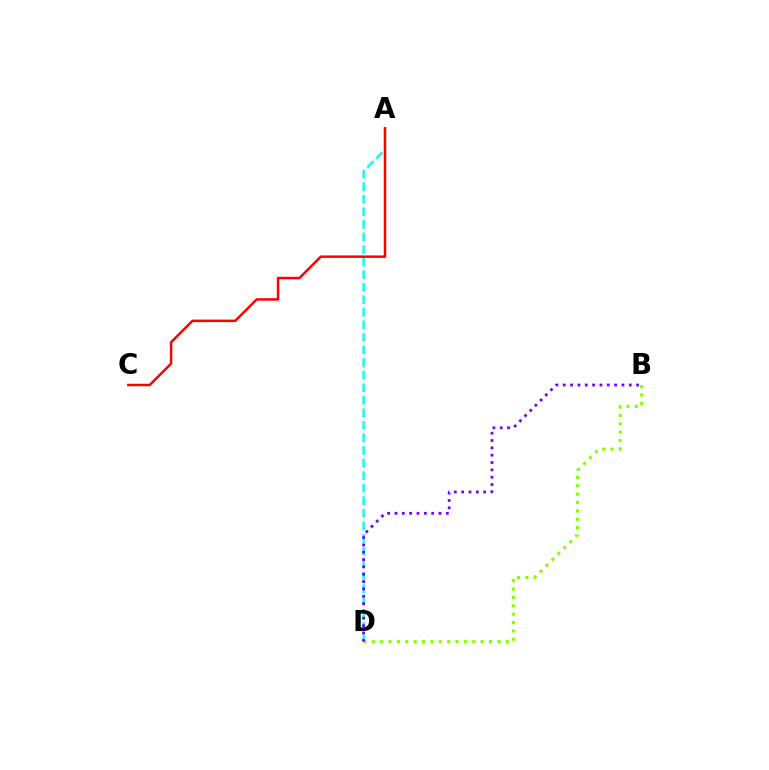{('A', 'D'): [{'color': '#00fff6', 'line_style': 'dashed', 'thickness': 1.71}], ('B', 'D'): [{'color': '#84ff00', 'line_style': 'dotted', 'thickness': 2.28}, {'color': '#7200ff', 'line_style': 'dotted', 'thickness': 1.99}], ('A', 'C'): [{'color': '#ff0000', 'line_style': 'solid', 'thickness': 1.8}]}